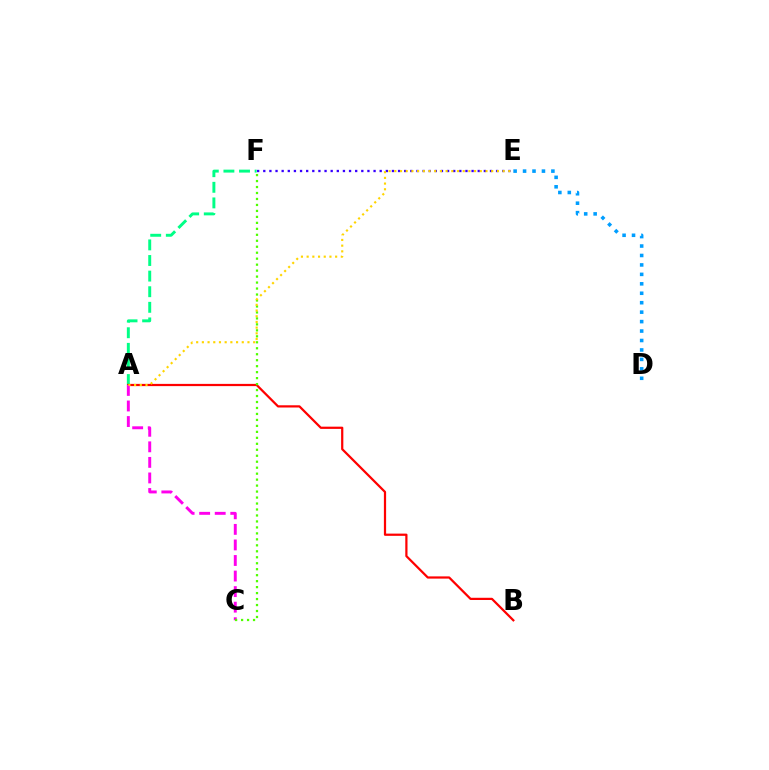{('A', 'F'): [{'color': '#00ff86', 'line_style': 'dashed', 'thickness': 2.12}], ('D', 'E'): [{'color': '#009eff', 'line_style': 'dotted', 'thickness': 2.57}], ('A', 'B'): [{'color': '#ff0000', 'line_style': 'solid', 'thickness': 1.6}], ('A', 'C'): [{'color': '#ff00ed', 'line_style': 'dashed', 'thickness': 2.11}], ('E', 'F'): [{'color': '#3700ff', 'line_style': 'dotted', 'thickness': 1.66}], ('C', 'F'): [{'color': '#4fff00', 'line_style': 'dotted', 'thickness': 1.62}], ('A', 'E'): [{'color': '#ffd500', 'line_style': 'dotted', 'thickness': 1.55}]}